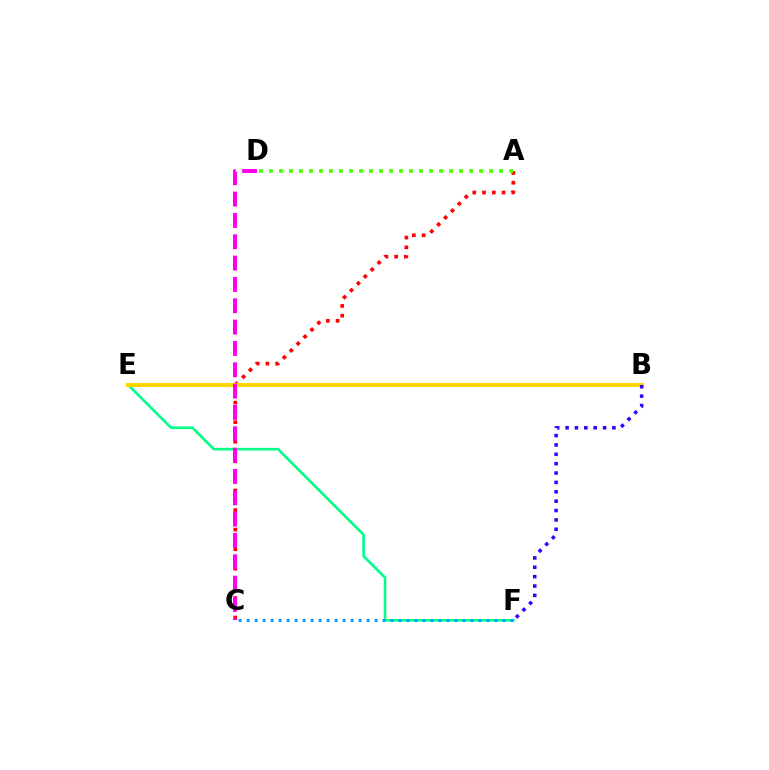{('E', 'F'): [{'color': '#00ff86', 'line_style': 'solid', 'thickness': 1.87}], ('A', 'C'): [{'color': '#ff0000', 'line_style': 'dotted', 'thickness': 2.65}], ('A', 'D'): [{'color': '#4fff00', 'line_style': 'dotted', 'thickness': 2.72}], ('B', 'E'): [{'color': '#ffd500', 'line_style': 'solid', 'thickness': 2.9}], ('B', 'F'): [{'color': '#3700ff', 'line_style': 'dotted', 'thickness': 2.55}], ('C', 'F'): [{'color': '#009eff', 'line_style': 'dotted', 'thickness': 2.17}], ('C', 'D'): [{'color': '#ff00ed', 'line_style': 'dashed', 'thickness': 2.9}]}